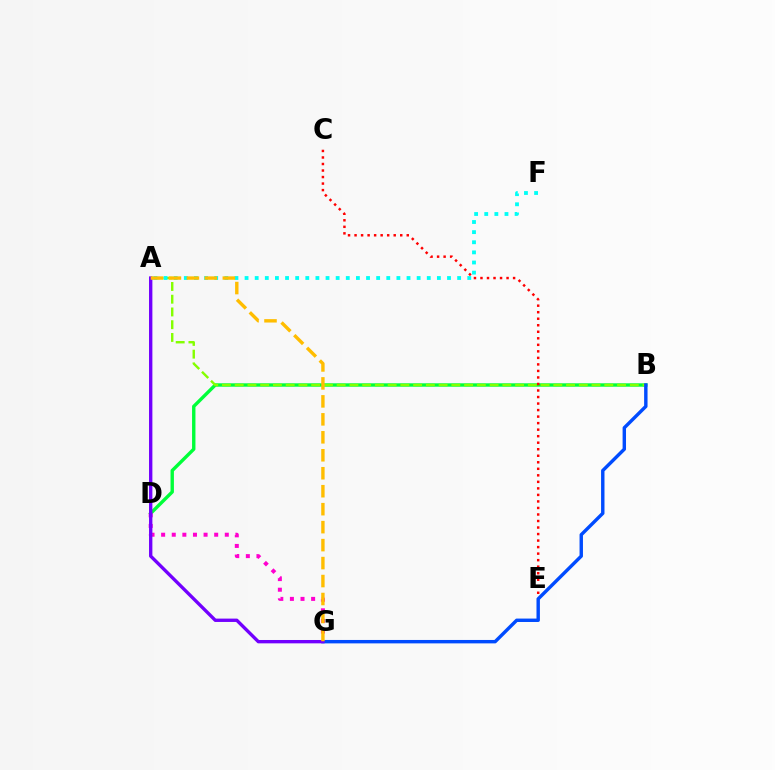{('B', 'D'): [{'color': '#00ff39', 'line_style': 'solid', 'thickness': 2.44}], ('C', 'E'): [{'color': '#ff0000', 'line_style': 'dotted', 'thickness': 1.77}], ('A', 'B'): [{'color': '#84ff00', 'line_style': 'dashed', 'thickness': 1.73}], ('A', 'F'): [{'color': '#00fff6', 'line_style': 'dotted', 'thickness': 2.75}], ('D', 'G'): [{'color': '#ff00cf', 'line_style': 'dotted', 'thickness': 2.88}], ('B', 'G'): [{'color': '#004bff', 'line_style': 'solid', 'thickness': 2.46}], ('A', 'G'): [{'color': '#7200ff', 'line_style': 'solid', 'thickness': 2.41}, {'color': '#ffbd00', 'line_style': 'dashed', 'thickness': 2.44}]}